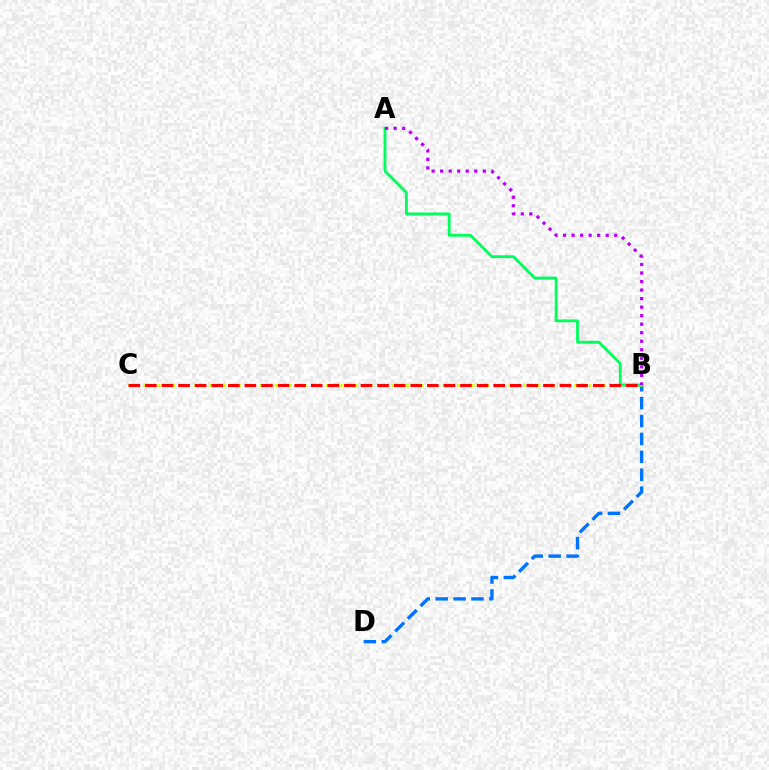{('B', 'D'): [{'color': '#0074ff', 'line_style': 'dashed', 'thickness': 2.43}], ('B', 'C'): [{'color': '#d1ff00', 'line_style': 'dotted', 'thickness': 1.99}, {'color': '#ff0000', 'line_style': 'dashed', 'thickness': 2.25}], ('A', 'B'): [{'color': '#00ff5c', 'line_style': 'solid', 'thickness': 2.04}, {'color': '#b900ff', 'line_style': 'dotted', 'thickness': 2.32}]}